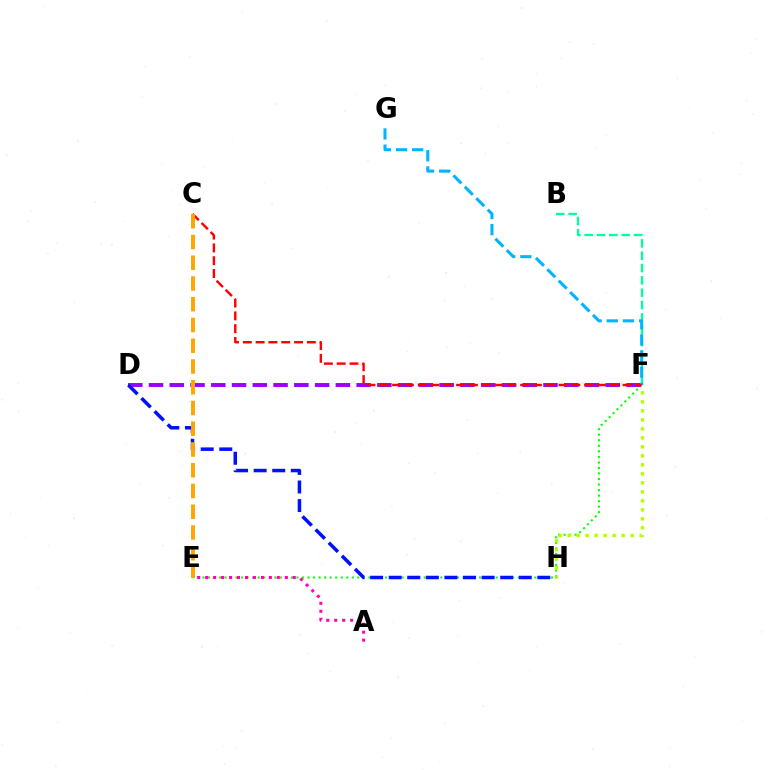{('E', 'F'): [{'color': '#08ff00', 'line_style': 'dotted', 'thickness': 1.5}], ('D', 'F'): [{'color': '#9b00ff', 'line_style': 'dashed', 'thickness': 2.82}], ('A', 'E'): [{'color': '#ff00bd', 'line_style': 'dotted', 'thickness': 2.16}], ('F', 'H'): [{'color': '#b3ff00', 'line_style': 'dotted', 'thickness': 2.44}], ('B', 'F'): [{'color': '#00ff9d', 'line_style': 'dashed', 'thickness': 1.68}], ('D', 'H'): [{'color': '#0010ff', 'line_style': 'dashed', 'thickness': 2.52}], ('F', 'G'): [{'color': '#00b5ff', 'line_style': 'dashed', 'thickness': 2.19}], ('C', 'F'): [{'color': '#ff0000', 'line_style': 'dashed', 'thickness': 1.74}], ('C', 'E'): [{'color': '#ffa500', 'line_style': 'dashed', 'thickness': 2.82}]}